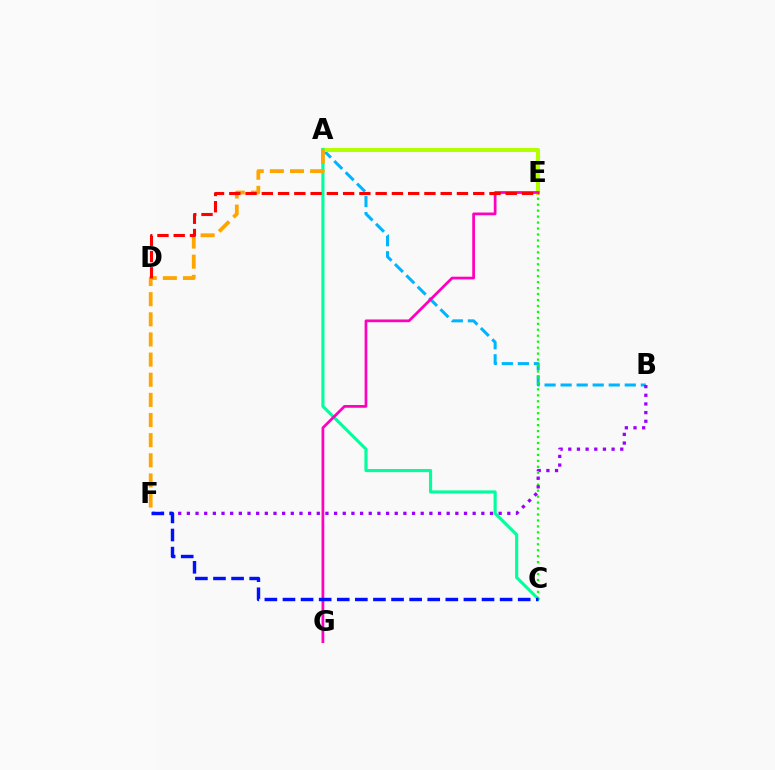{('A', 'B'): [{'color': '#00b5ff', 'line_style': 'dashed', 'thickness': 2.18}], ('C', 'E'): [{'color': '#08ff00', 'line_style': 'dotted', 'thickness': 1.62}], ('B', 'F'): [{'color': '#9b00ff', 'line_style': 'dotted', 'thickness': 2.35}], ('A', 'E'): [{'color': '#b3ff00', 'line_style': 'solid', 'thickness': 2.93}], ('A', 'C'): [{'color': '#00ff9d', 'line_style': 'solid', 'thickness': 2.25}], ('E', 'G'): [{'color': '#ff00bd', 'line_style': 'solid', 'thickness': 1.97}], ('A', 'F'): [{'color': '#ffa500', 'line_style': 'dashed', 'thickness': 2.74}], ('D', 'E'): [{'color': '#ff0000', 'line_style': 'dashed', 'thickness': 2.21}], ('C', 'F'): [{'color': '#0010ff', 'line_style': 'dashed', 'thickness': 2.46}]}